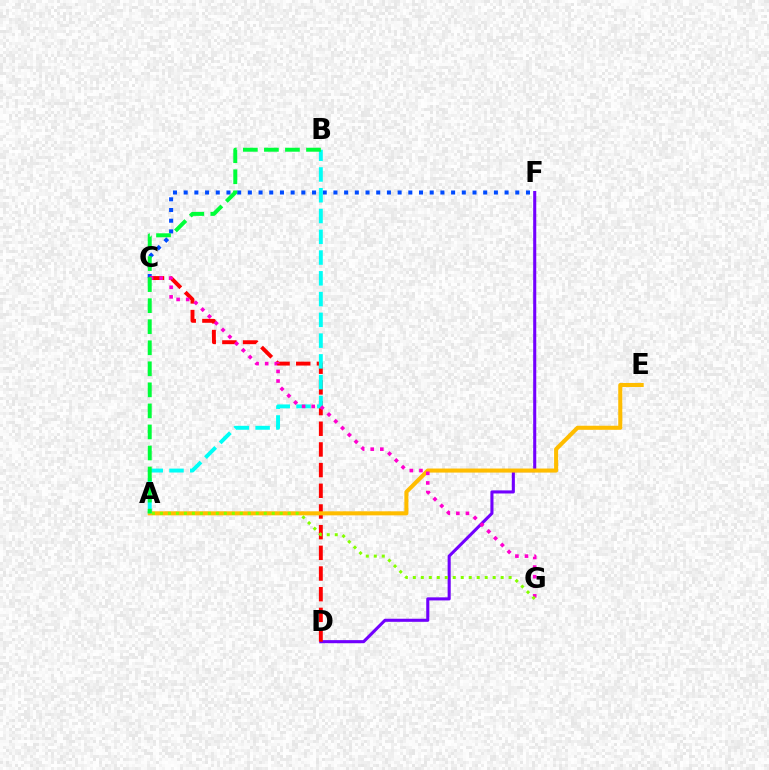{('C', 'F'): [{'color': '#004bff', 'line_style': 'dotted', 'thickness': 2.91}], ('D', 'F'): [{'color': '#7200ff', 'line_style': 'solid', 'thickness': 2.21}], ('C', 'D'): [{'color': '#ff0000', 'line_style': 'dashed', 'thickness': 2.81}], ('A', 'E'): [{'color': '#ffbd00', 'line_style': 'solid', 'thickness': 2.92}], ('A', 'B'): [{'color': '#00fff6', 'line_style': 'dashed', 'thickness': 2.82}, {'color': '#00ff39', 'line_style': 'dashed', 'thickness': 2.86}], ('C', 'G'): [{'color': '#ff00cf', 'line_style': 'dotted', 'thickness': 2.61}], ('A', 'G'): [{'color': '#84ff00', 'line_style': 'dotted', 'thickness': 2.17}]}